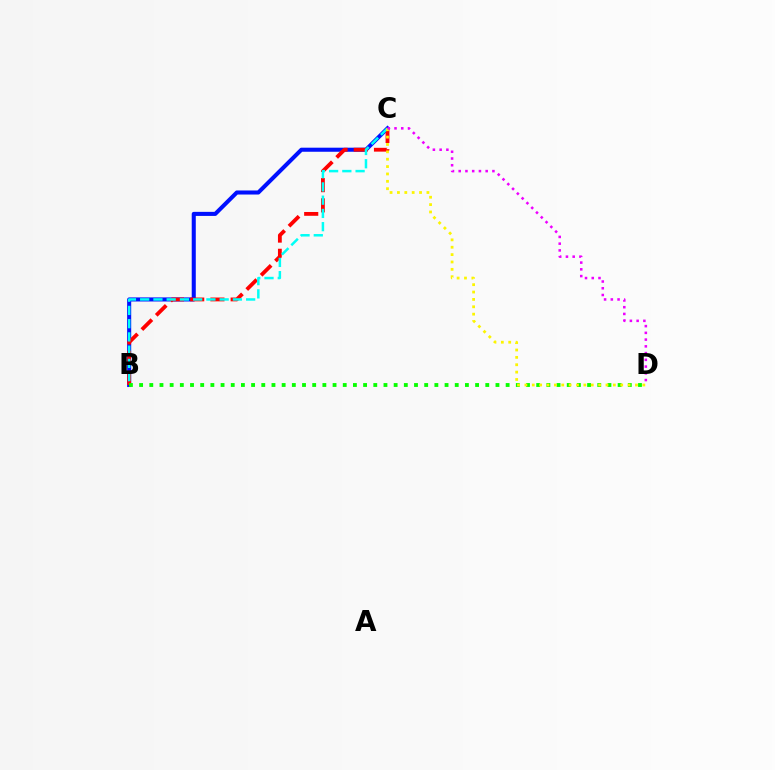{('B', 'C'): [{'color': '#0010ff', 'line_style': 'solid', 'thickness': 2.93}, {'color': '#ff0000', 'line_style': 'dashed', 'thickness': 2.75}, {'color': '#00fff6', 'line_style': 'dashed', 'thickness': 1.8}], ('B', 'D'): [{'color': '#08ff00', 'line_style': 'dotted', 'thickness': 2.77}], ('C', 'D'): [{'color': '#fcf500', 'line_style': 'dotted', 'thickness': 2.0}, {'color': '#ee00ff', 'line_style': 'dotted', 'thickness': 1.83}]}